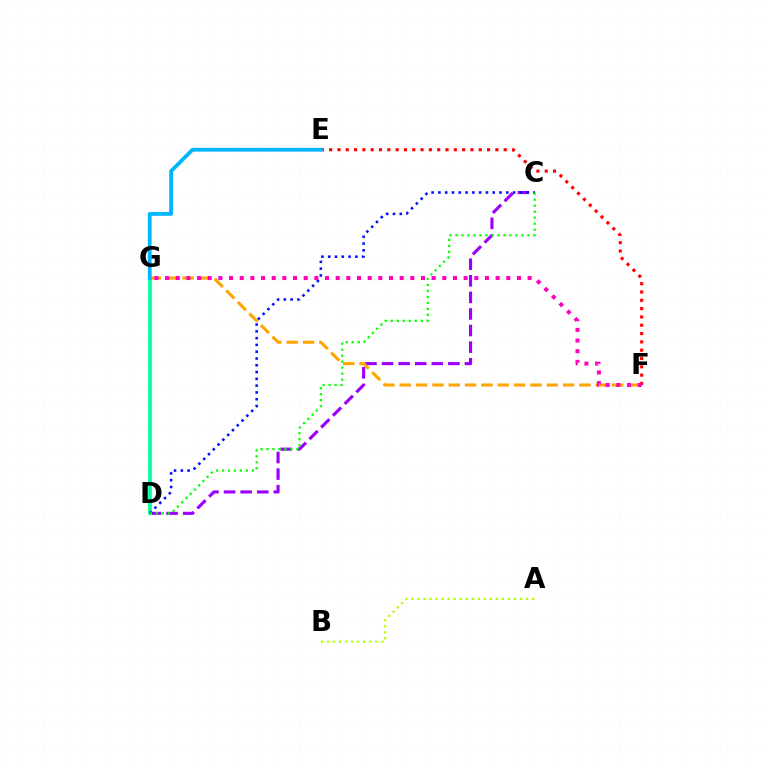{('C', 'D'): [{'color': '#9b00ff', 'line_style': 'dashed', 'thickness': 2.25}, {'color': '#0010ff', 'line_style': 'dotted', 'thickness': 1.84}, {'color': '#08ff00', 'line_style': 'dotted', 'thickness': 1.63}], ('F', 'G'): [{'color': '#ffa500', 'line_style': 'dashed', 'thickness': 2.22}, {'color': '#ff00bd', 'line_style': 'dotted', 'thickness': 2.9}], ('D', 'G'): [{'color': '#00ff9d', 'line_style': 'solid', 'thickness': 2.66}], ('A', 'B'): [{'color': '#b3ff00', 'line_style': 'dotted', 'thickness': 1.64}], ('E', 'F'): [{'color': '#ff0000', 'line_style': 'dotted', 'thickness': 2.26}], ('E', 'G'): [{'color': '#00b5ff', 'line_style': 'solid', 'thickness': 2.72}]}